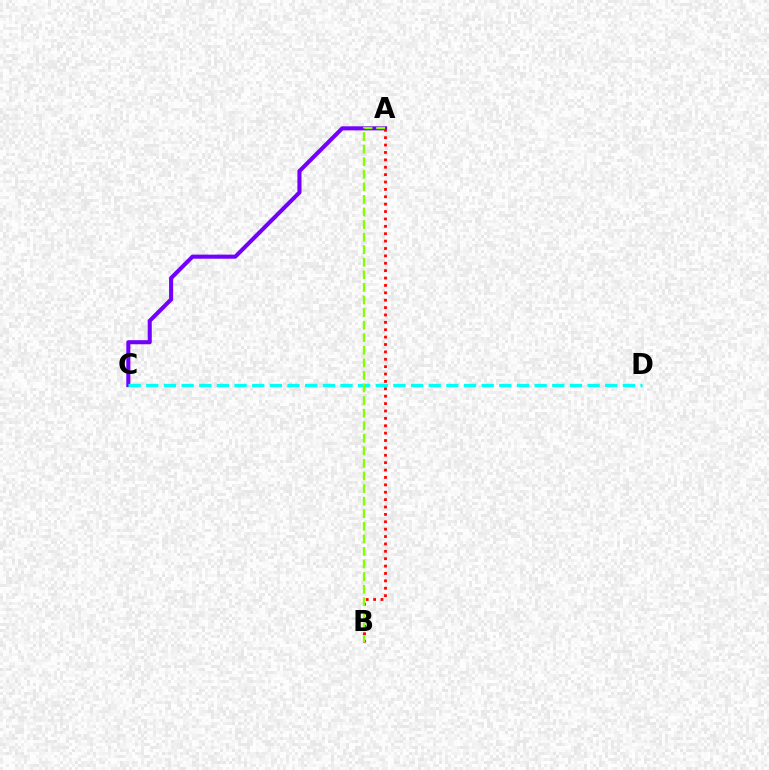{('A', 'C'): [{'color': '#7200ff', 'line_style': 'solid', 'thickness': 2.94}], ('C', 'D'): [{'color': '#00fff6', 'line_style': 'dashed', 'thickness': 2.4}], ('A', 'B'): [{'color': '#ff0000', 'line_style': 'dotted', 'thickness': 2.01}, {'color': '#84ff00', 'line_style': 'dashed', 'thickness': 1.71}]}